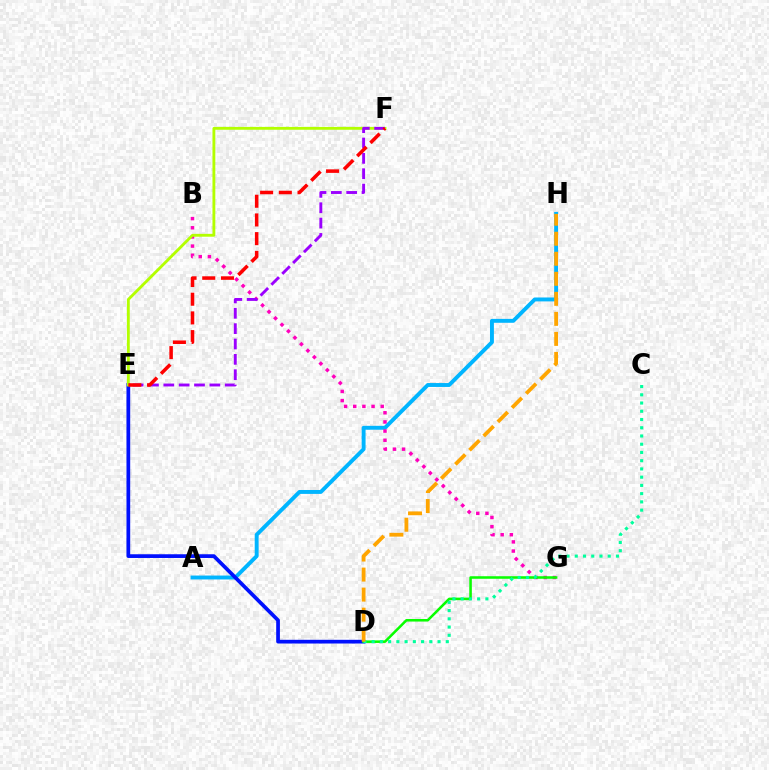{('A', 'H'): [{'color': '#00b5ff', 'line_style': 'solid', 'thickness': 2.81}], ('B', 'G'): [{'color': '#ff00bd', 'line_style': 'dotted', 'thickness': 2.49}], ('D', 'E'): [{'color': '#0010ff', 'line_style': 'solid', 'thickness': 2.68}], ('D', 'G'): [{'color': '#08ff00', 'line_style': 'solid', 'thickness': 1.83}], ('E', 'F'): [{'color': '#b3ff00', 'line_style': 'solid', 'thickness': 2.05}, {'color': '#9b00ff', 'line_style': 'dashed', 'thickness': 2.09}, {'color': '#ff0000', 'line_style': 'dashed', 'thickness': 2.54}], ('C', 'D'): [{'color': '#00ff9d', 'line_style': 'dotted', 'thickness': 2.24}], ('D', 'H'): [{'color': '#ffa500', 'line_style': 'dashed', 'thickness': 2.72}]}